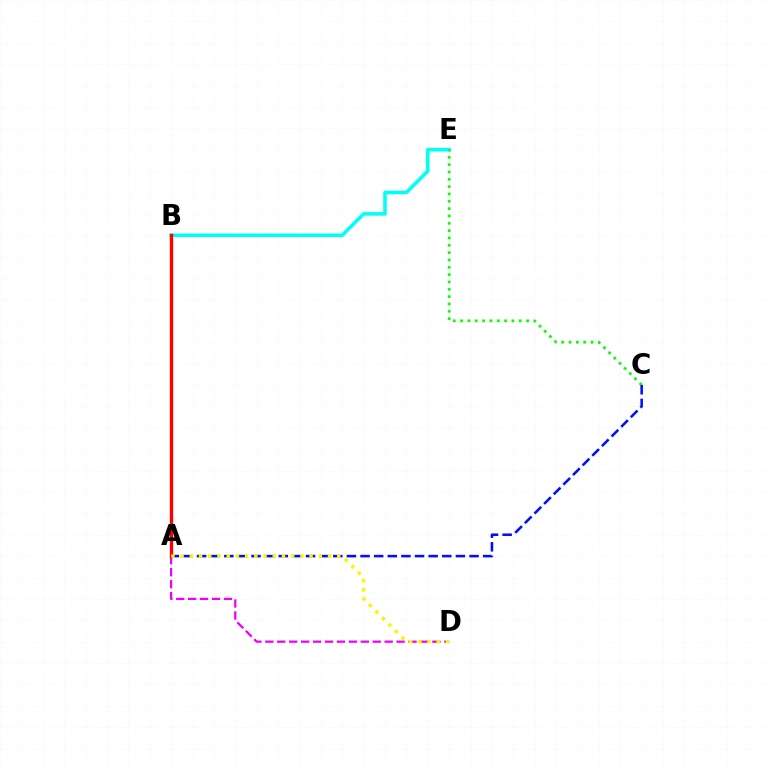{('B', 'E'): [{'color': '#00fff6', 'line_style': 'solid', 'thickness': 2.58}], ('A', 'D'): [{'color': '#ee00ff', 'line_style': 'dashed', 'thickness': 1.62}, {'color': '#fcf500', 'line_style': 'dotted', 'thickness': 2.5}], ('A', 'B'): [{'color': '#ff0000', 'line_style': 'solid', 'thickness': 2.42}], ('C', 'E'): [{'color': '#08ff00', 'line_style': 'dotted', 'thickness': 1.99}], ('A', 'C'): [{'color': '#0010ff', 'line_style': 'dashed', 'thickness': 1.85}]}